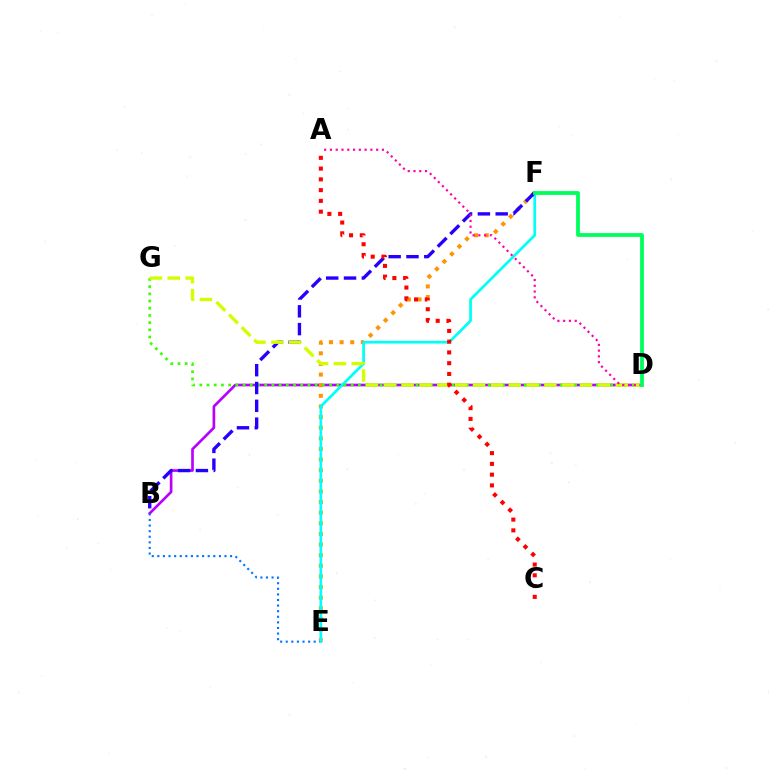{('B', 'D'): [{'color': '#b900ff', 'line_style': 'solid', 'thickness': 1.91}], ('E', 'F'): [{'color': '#ff9400', 'line_style': 'dotted', 'thickness': 2.89}, {'color': '#00fff6', 'line_style': 'solid', 'thickness': 1.96}], ('B', 'E'): [{'color': '#0074ff', 'line_style': 'dotted', 'thickness': 1.52}], ('D', 'G'): [{'color': '#3dff00', 'line_style': 'dotted', 'thickness': 1.96}, {'color': '#d1ff00', 'line_style': 'dashed', 'thickness': 2.42}], ('B', 'F'): [{'color': '#2500ff', 'line_style': 'dashed', 'thickness': 2.42}], ('A', 'C'): [{'color': '#ff0000', 'line_style': 'dotted', 'thickness': 2.92}], ('A', 'D'): [{'color': '#ff00ac', 'line_style': 'dotted', 'thickness': 1.57}], ('D', 'F'): [{'color': '#00ff5c', 'line_style': 'solid', 'thickness': 2.73}]}